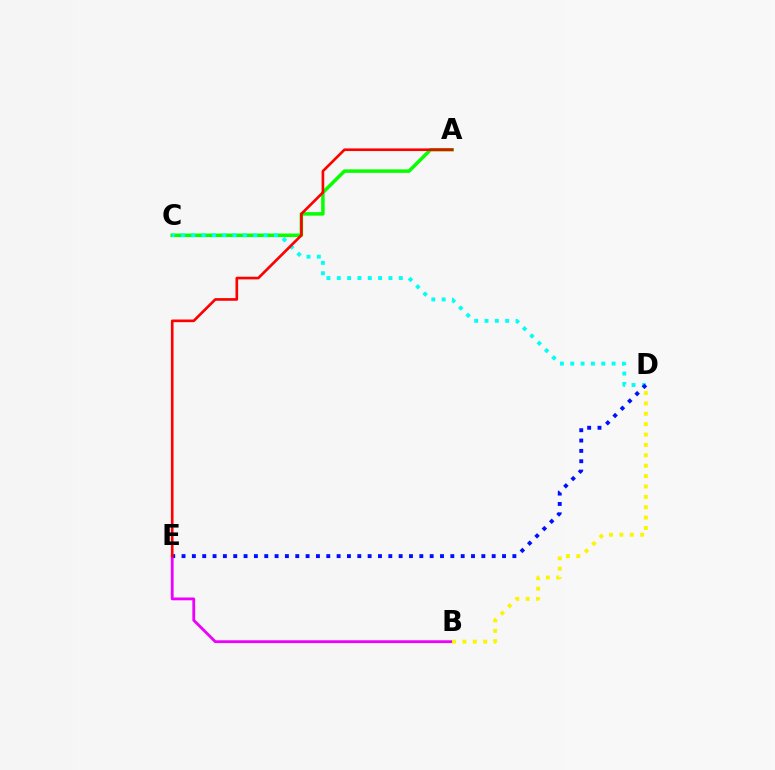{('A', 'C'): [{'color': '#08ff00', 'line_style': 'solid', 'thickness': 2.52}], ('C', 'D'): [{'color': '#00fff6', 'line_style': 'dotted', 'thickness': 2.81}], ('D', 'E'): [{'color': '#0010ff', 'line_style': 'dotted', 'thickness': 2.81}], ('B', 'E'): [{'color': '#ee00ff', 'line_style': 'solid', 'thickness': 2.02}], ('B', 'D'): [{'color': '#fcf500', 'line_style': 'dotted', 'thickness': 2.82}], ('A', 'E'): [{'color': '#ff0000', 'line_style': 'solid', 'thickness': 1.91}]}